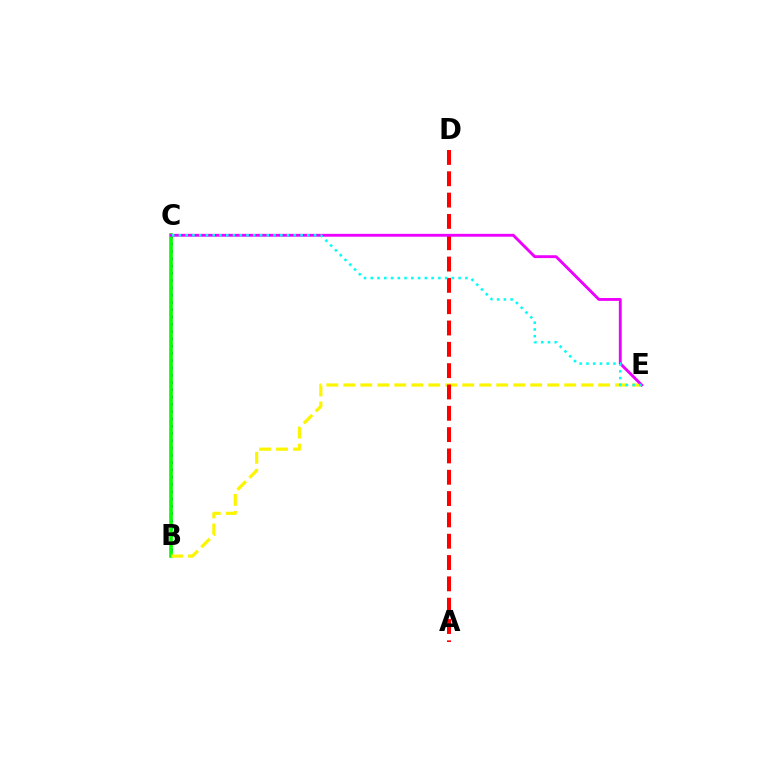{('B', 'C'): [{'color': '#0010ff', 'line_style': 'dotted', 'thickness': 1.98}, {'color': '#08ff00', 'line_style': 'solid', 'thickness': 2.64}], ('B', 'E'): [{'color': '#fcf500', 'line_style': 'dashed', 'thickness': 2.31}], ('A', 'D'): [{'color': '#ff0000', 'line_style': 'dashed', 'thickness': 2.9}], ('C', 'E'): [{'color': '#ee00ff', 'line_style': 'solid', 'thickness': 2.07}, {'color': '#00fff6', 'line_style': 'dotted', 'thickness': 1.84}]}